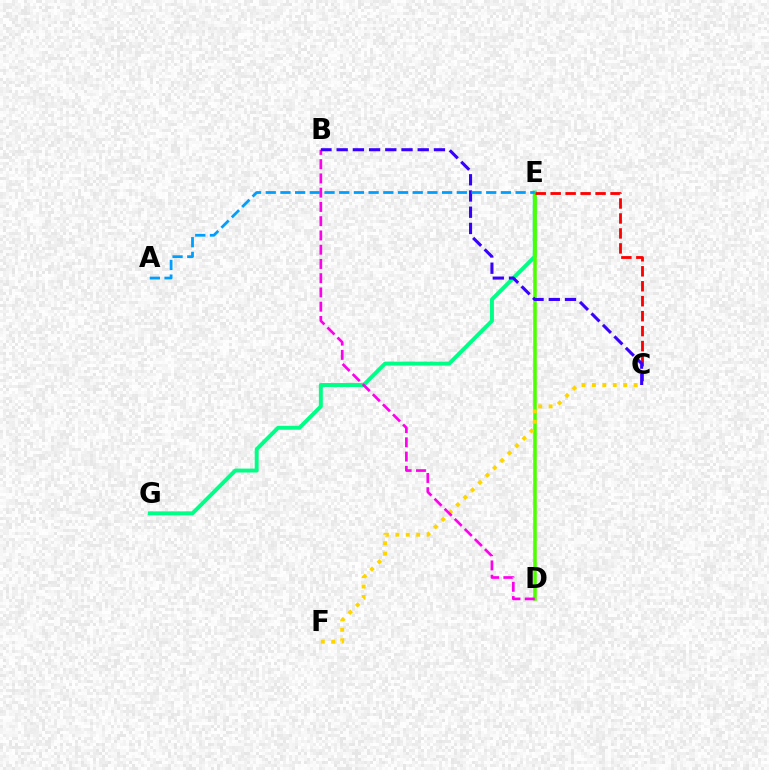{('E', 'G'): [{'color': '#00ff86', 'line_style': 'solid', 'thickness': 2.83}], ('D', 'E'): [{'color': '#4fff00', 'line_style': 'solid', 'thickness': 2.55}], ('C', 'F'): [{'color': '#ffd500', 'line_style': 'dotted', 'thickness': 2.83}], ('B', 'D'): [{'color': '#ff00ed', 'line_style': 'dashed', 'thickness': 1.94}], ('C', 'E'): [{'color': '#ff0000', 'line_style': 'dashed', 'thickness': 2.03}], ('B', 'C'): [{'color': '#3700ff', 'line_style': 'dashed', 'thickness': 2.2}], ('A', 'E'): [{'color': '#009eff', 'line_style': 'dashed', 'thickness': 2.0}]}